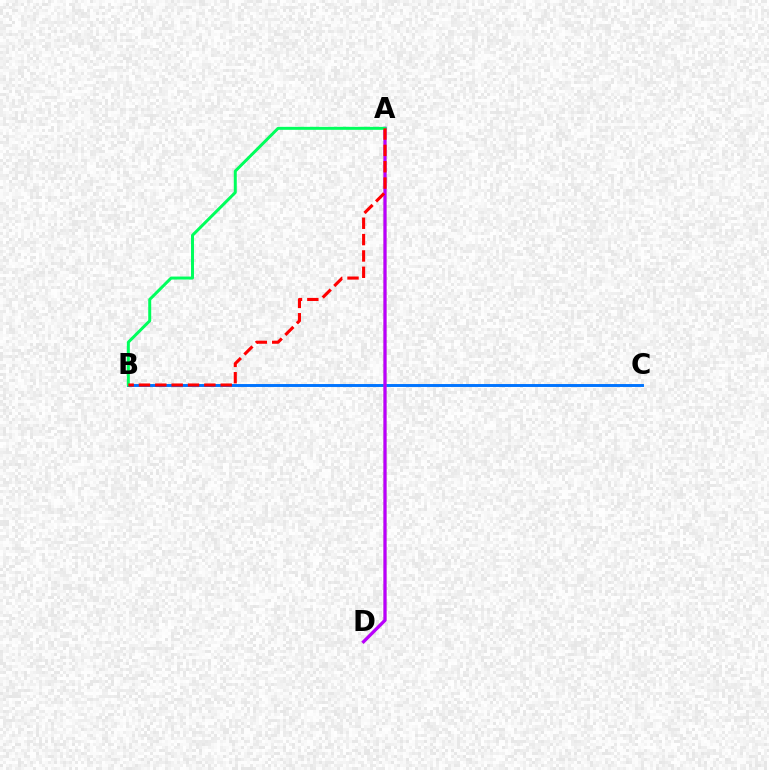{('B', 'C'): [{'color': '#0074ff', 'line_style': 'solid', 'thickness': 2.1}], ('A', 'D'): [{'color': '#d1ff00', 'line_style': 'solid', 'thickness': 1.75}, {'color': '#b900ff', 'line_style': 'solid', 'thickness': 2.35}], ('A', 'B'): [{'color': '#00ff5c', 'line_style': 'solid', 'thickness': 2.15}, {'color': '#ff0000', 'line_style': 'dashed', 'thickness': 2.22}]}